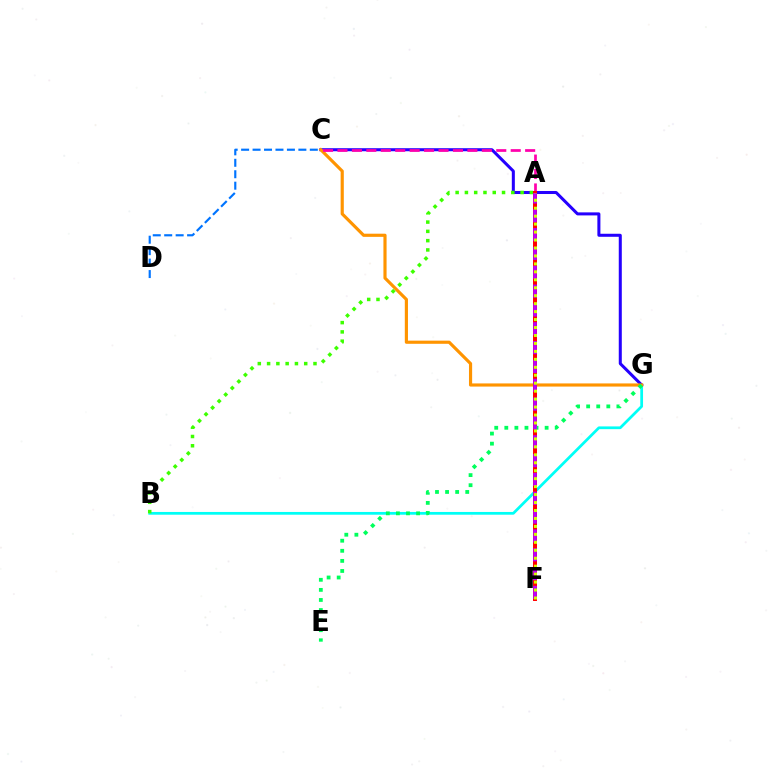{('B', 'G'): [{'color': '#00fff6', 'line_style': 'solid', 'thickness': 1.98}], ('C', 'G'): [{'color': '#2500ff', 'line_style': 'solid', 'thickness': 2.18}, {'color': '#ff9400', 'line_style': 'solid', 'thickness': 2.27}], ('A', 'C'): [{'color': '#ff00ac', 'line_style': 'dashed', 'thickness': 1.96}], ('C', 'D'): [{'color': '#0074ff', 'line_style': 'dashed', 'thickness': 1.56}], ('A', 'B'): [{'color': '#3dff00', 'line_style': 'dotted', 'thickness': 2.52}], ('A', 'F'): [{'color': '#ff0000', 'line_style': 'solid', 'thickness': 2.85}, {'color': '#b900ff', 'line_style': 'dashed', 'thickness': 2.56}, {'color': '#d1ff00', 'line_style': 'dotted', 'thickness': 2.16}], ('E', 'G'): [{'color': '#00ff5c', 'line_style': 'dotted', 'thickness': 2.74}]}